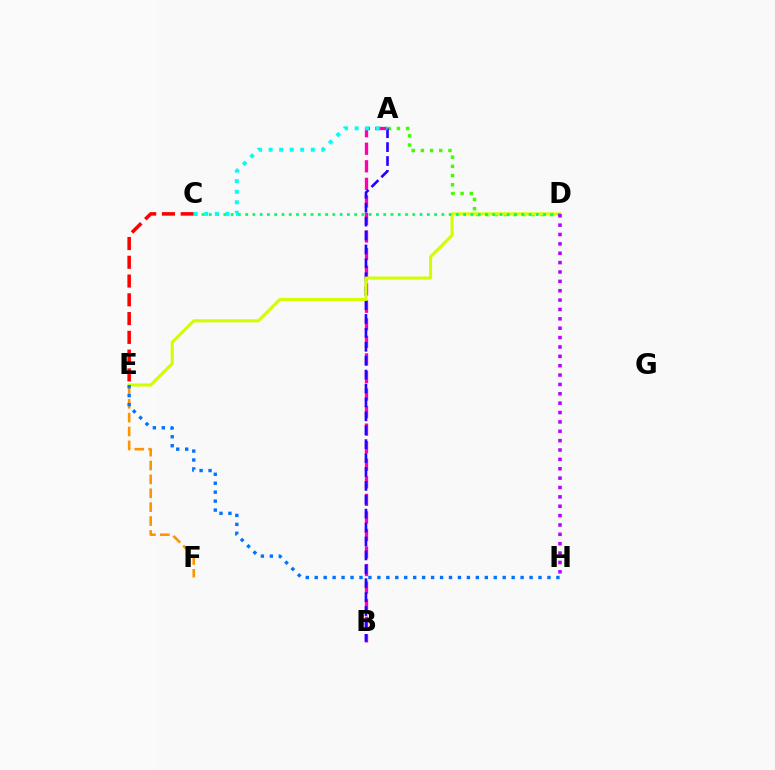{('E', 'F'): [{'color': '#ff9400', 'line_style': 'dashed', 'thickness': 1.89}], ('A', 'D'): [{'color': '#3dff00', 'line_style': 'dotted', 'thickness': 2.5}], ('A', 'B'): [{'color': '#ff00ac', 'line_style': 'dashed', 'thickness': 2.38}, {'color': '#2500ff', 'line_style': 'dashed', 'thickness': 1.89}], ('D', 'E'): [{'color': '#d1ff00', 'line_style': 'solid', 'thickness': 2.22}], ('C', 'D'): [{'color': '#00ff5c', 'line_style': 'dotted', 'thickness': 1.97}], ('C', 'E'): [{'color': '#ff0000', 'line_style': 'dashed', 'thickness': 2.55}], ('D', 'H'): [{'color': '#b900ff', 'line_style': 'dotted', 'thickness': 2.55}], ('E', 'H'): [{'color': '#0074ff', 'line_style': 'dotted', 'thickness': 2.43}], ('A', 'C'): [{'color': '#00fff6', 'line_style': 'dotted', 'thickness': 2.86}]}